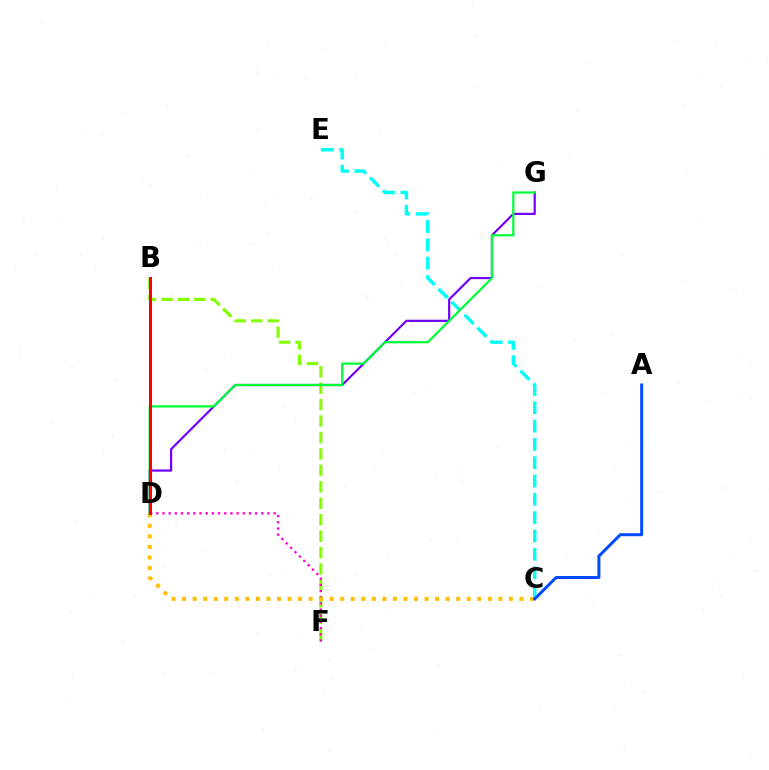{('C', 'E'): [{'color': '#00fff6', 'line_style': 'dashed', 'thickness': 2.49}], ('B', 'F'): [{'color': '#84ff00', 'line_style': 'dashed', 'thickness': 2.23}], ('D', 'G'): [{'color': '#7200ff', 'line_style': 'solid', 'thickness': 1.59}, {'color': '#00ff39', 'line_style': 'solid', 'thickness': 1.62}], ('D', 'F'): [{'color': '#ff00cf', 'line_style': 'dotted', 'thickness': 1.68}], ('C', 'D'): [{'color': '#ffbd00', 'line_style': 'dotted', 'thickness': 2.86}], ('B', 'D'): [{'color': '#ff0000', 'line_style': 'solid', 'thickness': 2.16}], ('A', 'C'): [{'color': '#004bff', 'line_style': 'solid', 'thickness': 2.16}]}